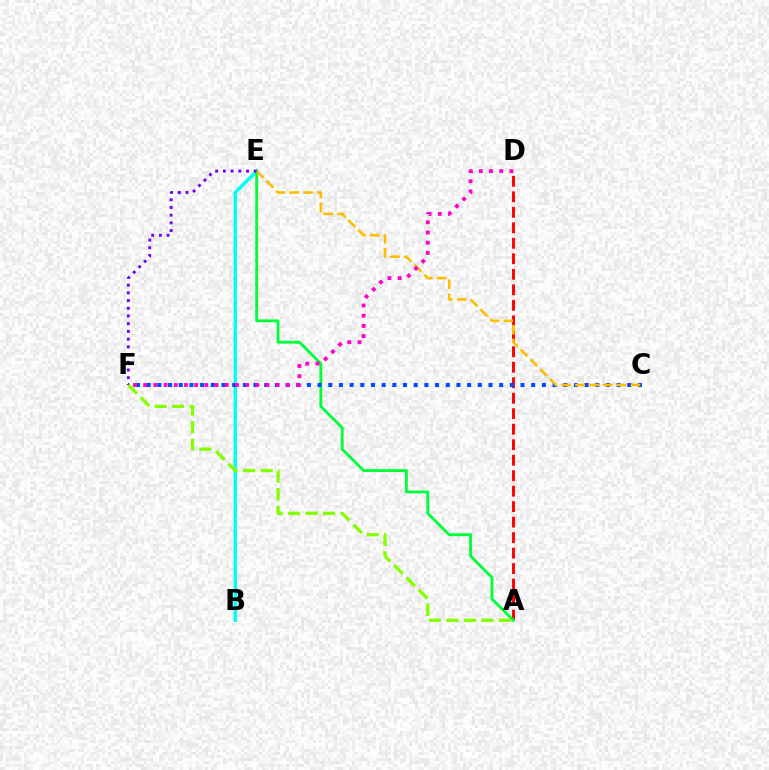{('A', 'D'): [{'color': '#ff0000', 'line_style': 'dashed', 'thickness': 2.1}], ('B', 'E'): [{'color': '#00fff6', 'line_style': 'solid', 'thickness': 2.48}], ('A', 'E'): [{'color': '#00ff39', 'line_style': 'solid', 'thickness': 2.03}], ('C', 'F'): [{'color': '#004bff', 'line_style': 'dotted', 'thickness': 2.9}], ('C', 'E'): [{'color': '#ffbd00', 'line_style': 'dashed', 'thickness': 1.88}], ('D', 'F'): [{'color': '#ff00cf', 'line_style': 'dotted', 'thickness': 2.77}], ('E', 'F'): [{'color': '#7200ff', 'line_style': 'dotted', 'thickness': 2.09}], ('A', 'F'): [{'color': '#84ff00', 'line_style': 'dashed', 'thickness': 2.38}]}